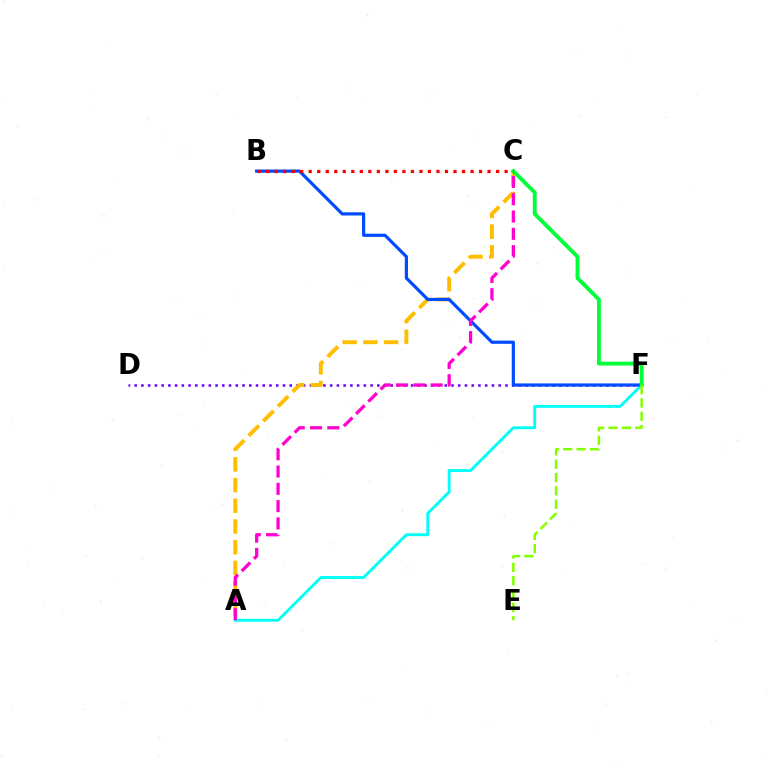{('D', 'F'): [{'color': '#7200ff', 'line_style': 'dotted', 'thickness': 1.83}], ('A', 'C'): [{'color': '#ffbd00', 'line_style': 'dashed', 'thickness': 2.81}, {'color': '#ff00cf', 'line_style': 'dashed', 'thickness': 2.35}], ('A', 'F'): [{'color': '#00fff6', 'line_style': 'solid', 'thickness': 2.08}], ('B', 'F'): [{'color': '#004bff', 'line_style': 'solid', 'thickness': 2.29}], ('C', 'F'): [{'color': '#00ff39', 'line_style': 'solid', 'thickness': 2.77}], ('E', 'F'): [{'color': '#84ff00', 'line_style': 'dashed', 'thickness': 1.81}], ('B', 'C'): [{'color': '#ff0000', 'line_style': 'dotted', 'thickness': 2.31}]}